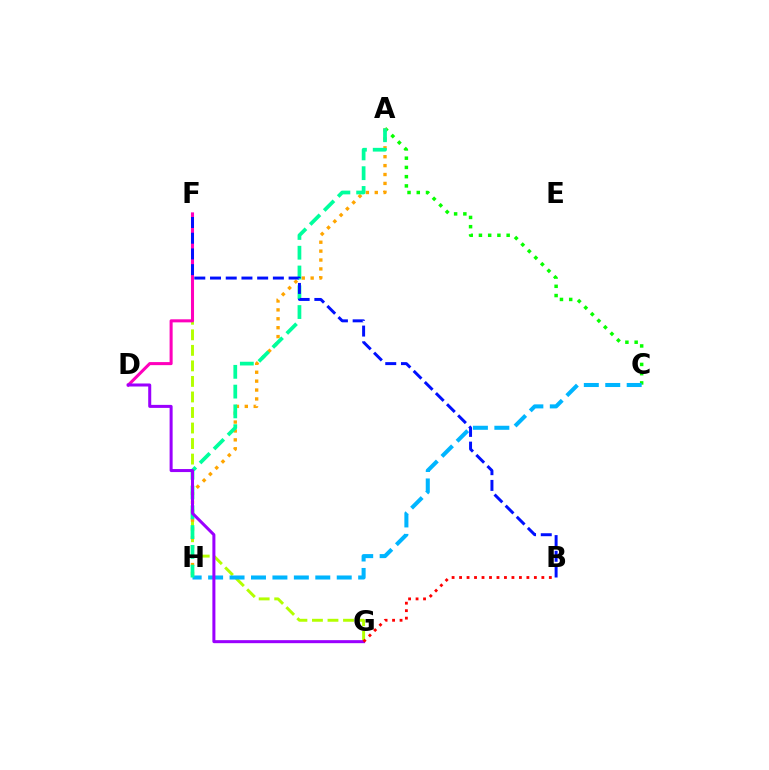{('A', 'C'): [{'color': '#08ff00', 'line_style': 'dotted', 'thickness': 2.51}], ('F', 'G'): [{'color': '#b3ff00', 'line_style': 'dashed', 'thickness': 2.11}], ('D', 'F'): [{'color': '#ff00bd', 'line_style': 'solid', 'thickness': 2.2}], ('C', 'H'): [{'color': '#00b5ff', 'line_style': 'dashed', 'thickness': 2.91}], ('A', 'H'): [{'color': '#ffa500', 'line_style': 'dotted', 'thickness': 2.42}, {'color': '#00ff9d', 'line_style': 'dashed', 'thickness': 2.69}], ('B', 'F'): [{'color': '#0010ff', 'line_style': 'dashed', 'thickness': 2.13}], ('D', 'G'): [{'color': '#9b00ff', 'line_style': 'solid', 'thickness': 2.18}], ('B', 'G'): [{'color': '#ff0000', 'line_style': 'dotted', 'thickness': 2.03}]}